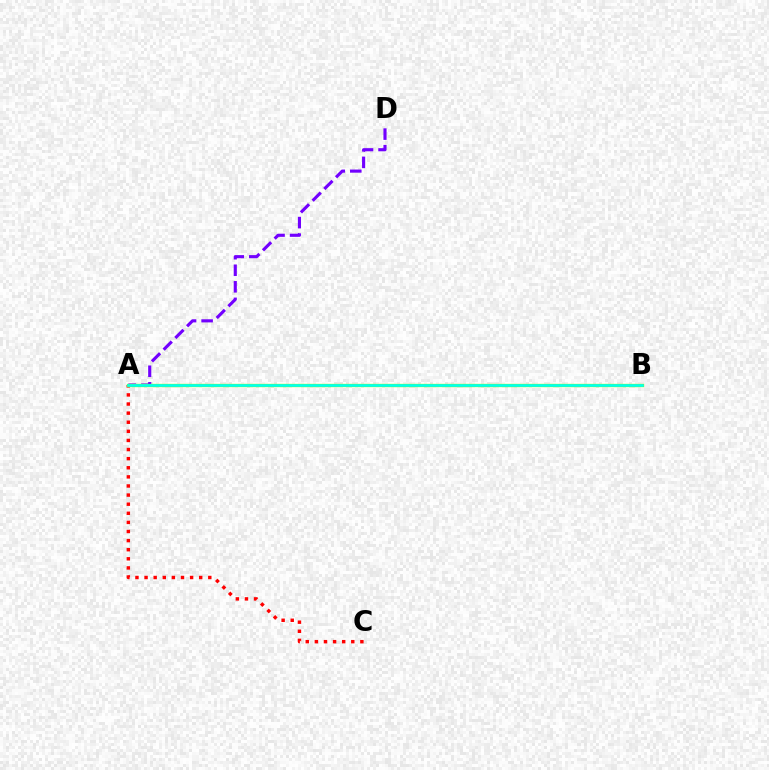{('A', 'D'): [{'color': '#7200ff', 'line_style': 'dashed', 'thickness': 2.25}], ('A', 'C'): [{'color': '#ff0000', 'line_style': 'dotted', 'thickness': 2.47}], ('A', 'B'): [{'color': '#84ff00', 'line_style': 'solid', 'thickness': 2.36}, {'color': '#00fff6', 'line_style': 'solid', 'thickness': 1.85}]}